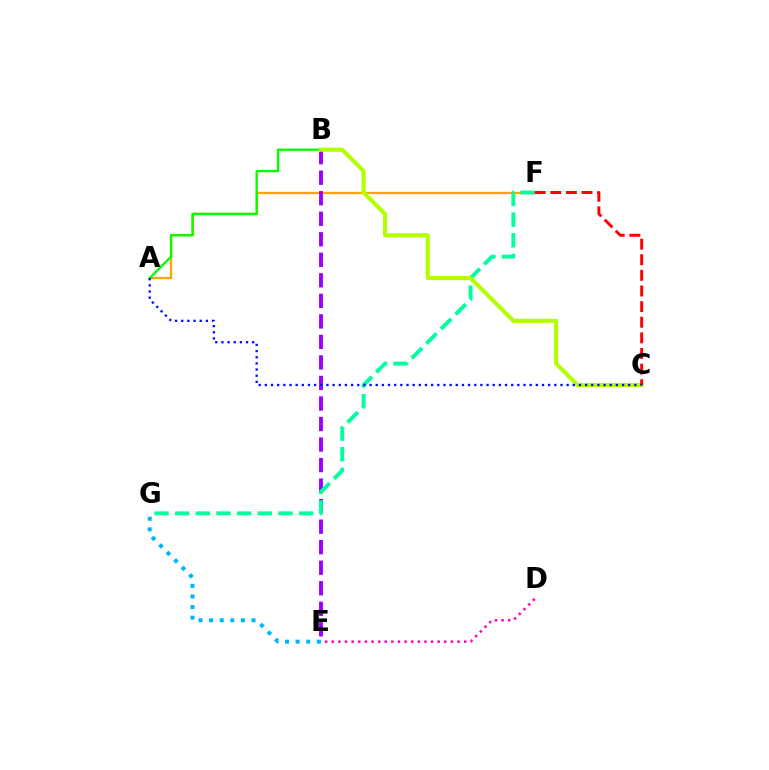{('A', 'F'): [{'color': '#ffa500', 'line_style': 'solid', 'thickness': 1.65}], ('E', 'G'): [{'color': '#00b5ff', 'line_style': 'dotted', 'thickness': 2.88}], ('B', 'E'): [{'color': '#9b00ff', 'line_style': 'dashed', 'thickness': 2.79}], ('D', 'E'): [{'color': '#ff00bd', 'line_style': 'dotted', 'thickness': 1.8}], ('A', 'B'): [{'color': '#08ff00', 'line_style': 'solid', 'thickness': 1.71}], ('F', 'G'): [{'color': '#00ff9d', 'line_style': 'dashed', 'thickness': 2.81}], ('B', 'C'): [{'color': '#b3ff00', 'line_style': 'solid', 'thickness': 2.95}], ('C', 'F'): [{'color': '#ff0000', 'line_style': 'dashed', 'thickness': 2.12}], ('A', 'C'): [{'color': '#0010ff', 'line_style': 'dotted', 'thickness': 1.67}]}